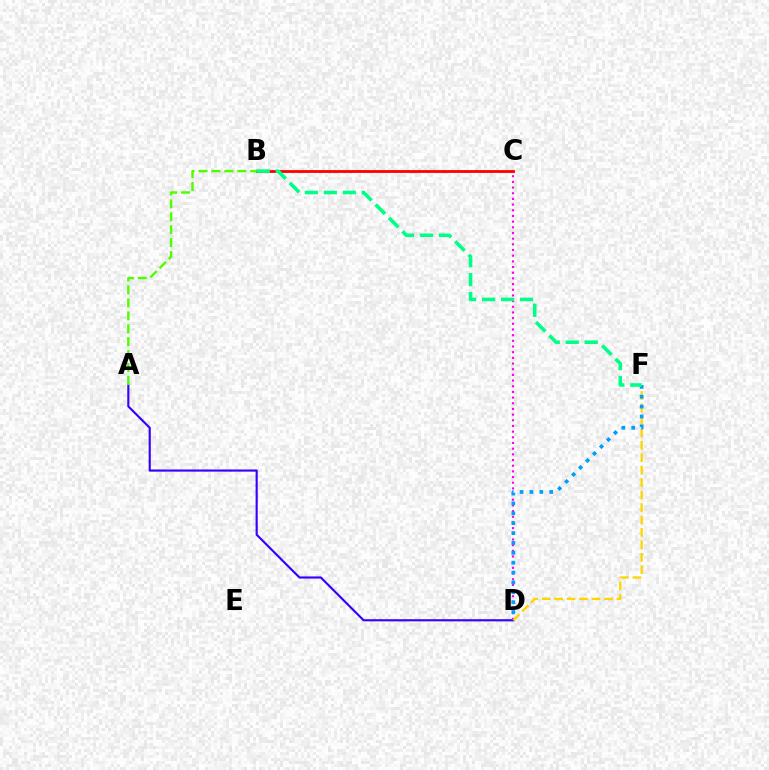{('C', 'D'): [{'color': '#ff00ed', 'line_style': 'dotted', 'thickness': 1.54}], ('B', 'C'): [{'color': '#ff0000', 'line_style': 'solid', 'thickness': 2.02}], ('A', 'D'): [{'color': '#3700ff', 'line_style': 'solid', 'thickness': 1.54}], ('A', 'B'): [{'color': '#4fff00', 'line_style': 'dashed', 'thickness': 1.76}], ('D', 'F'): [{'color': '#ffd500', 'line_style': 'dashed', 'thickness': 1.69}, {'color': '#009eff', 'line_style': 'dotted', 'thickness': 2.68}], ('B', 'F'): [{'color': '#00ff86', 'line_style': 'dashed', 'thickness': 2.58}]}